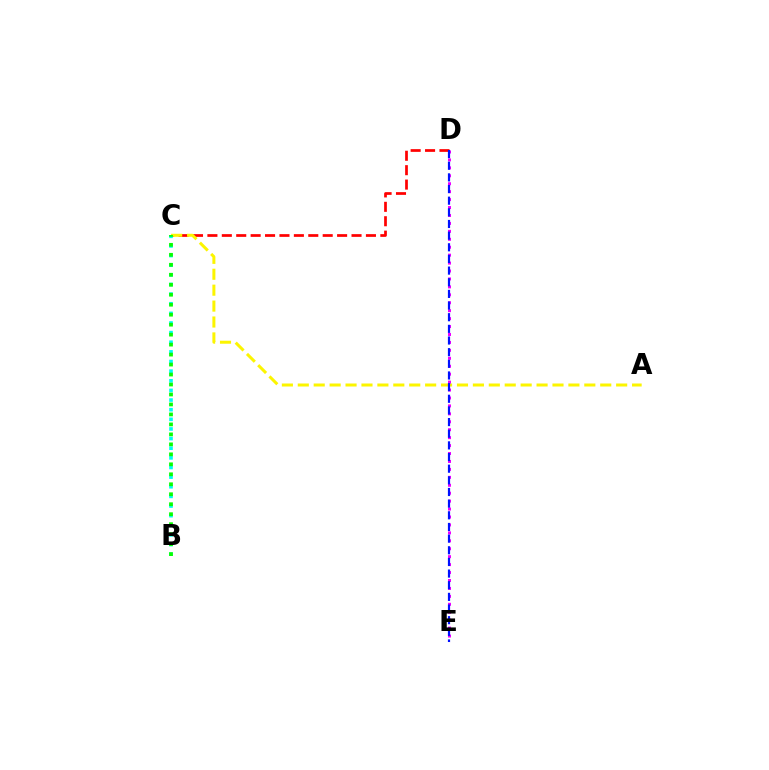{('C', 'D'): [{'color': '#ff0000', 'line_style': 'dashed', 'thickness': 1.96}], ('A', 'C'): [{'color': '#fcf500', 'line_style': 'dashed', 'thickness': 2.16}], ('D', 'E'): [{'color': '#ee00ff', 'line_style': 'dotted', 'thickness': 2.16}, {'color': '#0010ff', 'line_style': 'dashed', 'thickness': 1.58}], ('B', 'C'): [{'color': '#00fff6', 'line_style': 'dotted', 'thickness': 2.62}, {'color': '#08ff00', 'line_style': 'dotted', 'thickness': 2.71}]}